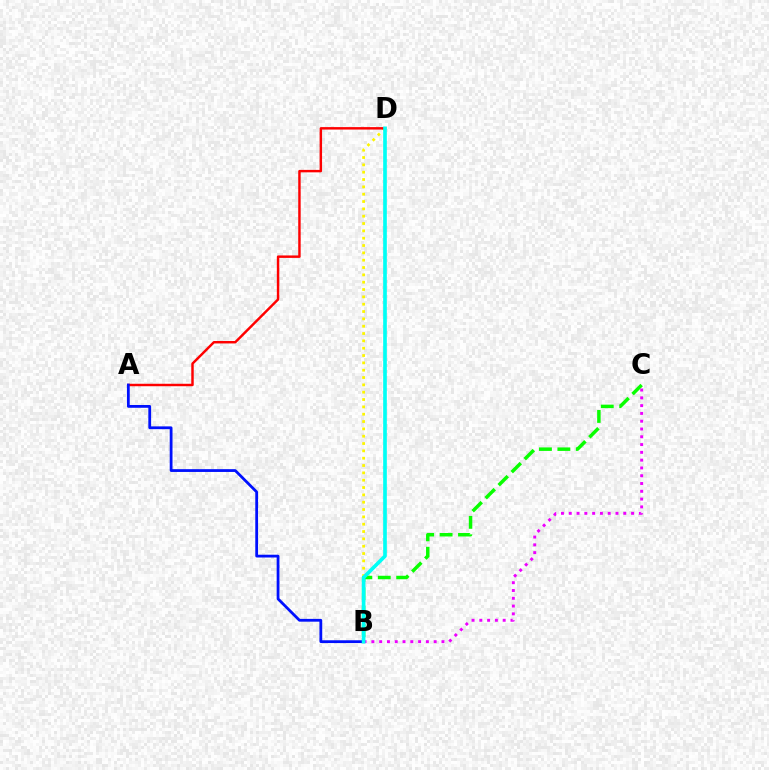{('B', 'D'): [{'color': '#fcf500', 'line_style': 'dotted', 'thickness': 1.99}, {'color': '#00fff6', 'line_style': 'solid', 'thickness': 2.64}], ('B', 'C'): [{'color': '#08ff00', 'line_style': 'dashed', 'thickness': 2.5}, {'color': '#ee00ff', 'line_style': 'dotted', 'thickness': 2.12}], ('A', 'D'): [{'color': '#ff0000', 'line_style': 'solid', 'thickness': 1.76}], ('A', 'B'): [{'color': '#0010ff', 'line_style': 'solid', 'thickness': 2.01}]}